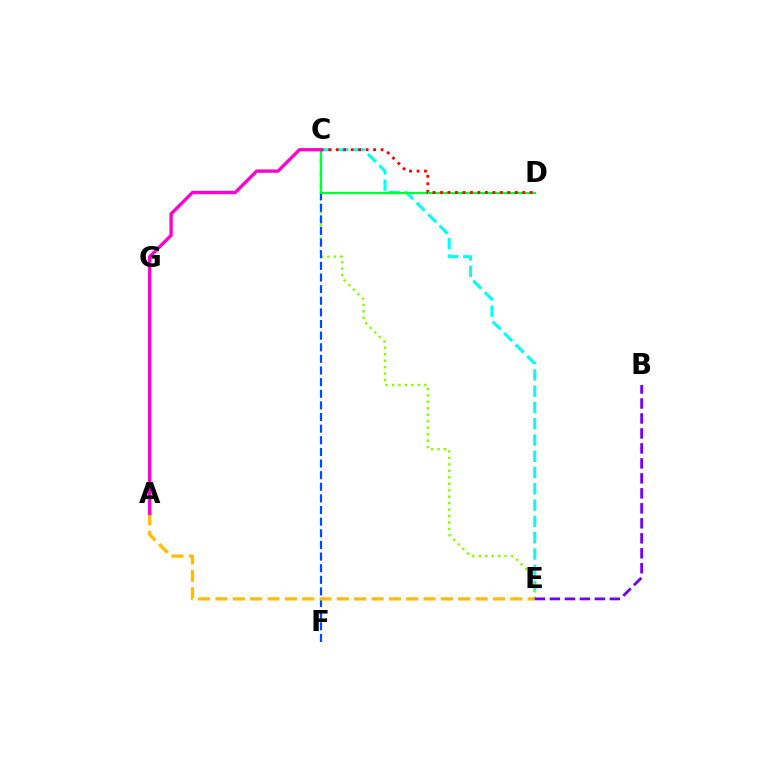{('C', 'E'): [{'color': '#00fff6', 'line_style': 'dashed', 'thickness': 2.21}, {'color': '#84ff00', 'line_style': 'dotted', 'thickness': 1.75}], ('C', 'F'): [{'color': '#004bff', 'line_style': 'dashed', 'thickness': 1.58}], ('A', 'E'): [{'color': '#ffbd00', 'line_style': 'dashed', 'thickness': 2.36}], ('C', 'D'): [{'color': '#00ff39', 'line_style': 'solid', 'thickness': 1.59}, {'color': '#ff0000', 'line_style': 'dotted', 'thickness': 2.03}], ('B', 'E'): [{'color': '#7200ff', 'line_style': 'dashed', 'thickness': 2.03}], ('A', 'C'): [{'color': '#ff00cf', 'line_style': 'solid', 'thickness': 2.4}]}